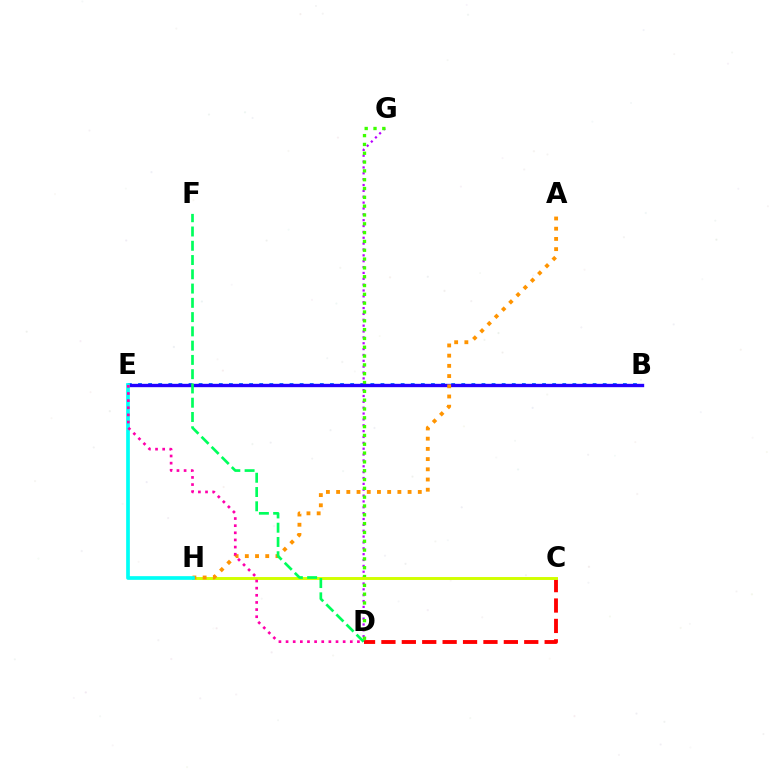{('B', 'E'): [{'color': '#0074ff', 'line_style': 'dotted', 'thickness': 2.74}, {'color': '#2500ff', 'line_style': 'solid', 'thickness': 2.42}], ('D', 'G'): [{'color': '#b900ff', 'line_style': 'dotted', 'thickness': 1.59}, {'color': '#3dff00', 'line_style': 'dotted', 'thickness': 2.4}], ('C', 'D'): [{'color': '#ff0000', 'line_style': 'dashed', 'thickness': 2.77}], ('C', 'H'): [{'color': '#d1ff00', 'line_style': 'solid', 'thickness': 2.12}], ('A', 'H'): [{'color': '#ff9400', 'line_style': 'dotted', 'thickness': 2.77}], ('E', 'H'): [{'color': '#00fff6', 'line_style': 'solid', 'thickness': 2.66}], ('D', 'F'): [{'color': '#00ff5c', 'line_style': 'dashed', 'thickness': 1.94}], ('D', 'E'): [{'color': '#ff00ac', 'line_style': 'dotted', 'thickness': 1.94}]}